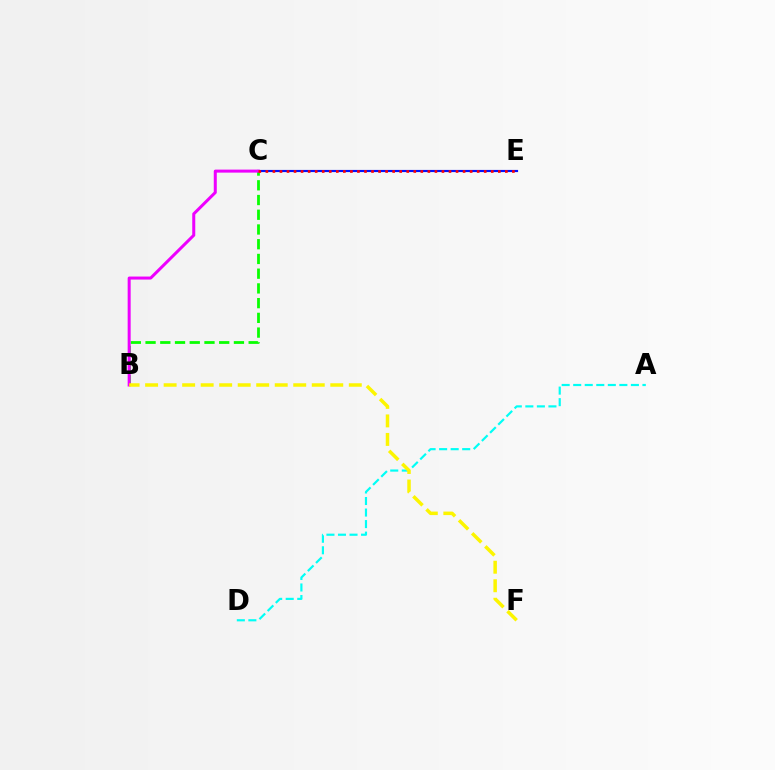{('B', 'C'): [{'color': '#08ff00', 'line_style': 'dashed', 'thickness': 2.0}, {'color': '#ee00ff', 'line_style': 'solid', 'thickness': 2.17}], ('C', 'E'): [{'color': '#0010ff', 'line_style': 'solid', 'thickness': 1.56}, {'color': '#ff0000', 'line_style': 'dotted', 'thickness': 1.91}], ('A', 'D'): [{'color': '#00fff6', 'line_style': 'dashed', 'thickness': 1.57}], ('B', 'F'): [{'color': '#fcf500', 'line_style': 'dashed', 'thickness': 2.52}]}